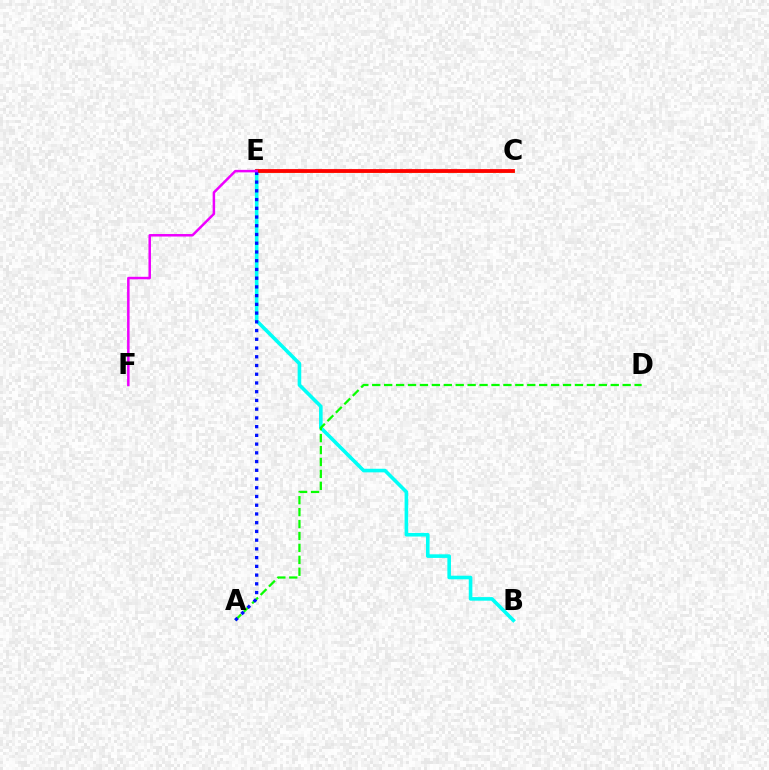{('C', 'E'): [{'color': '#fcf500', 'line_style': 'solid', 'thickness': 1.87}, {'color': '#ff0000', 'line_style': 'solid', 'thickness': 2.74}], ('B', 'E'): [{'color': '#00fff6', 'line_style': 'solid', 'thickness': 2.59}], ('A', 'D'): [{'color': '#08ff00', 'line_style': 'dashed', 'thickness': 1.62}], ('A', 'E'): [{'color': '#0010ff', 'line_style': 'dotted', 'thickness': 2.37}], ('E', 'F'): [{'color': '#ee00ff', 'line_style': 'solid', 'thickness': 1.8}]}